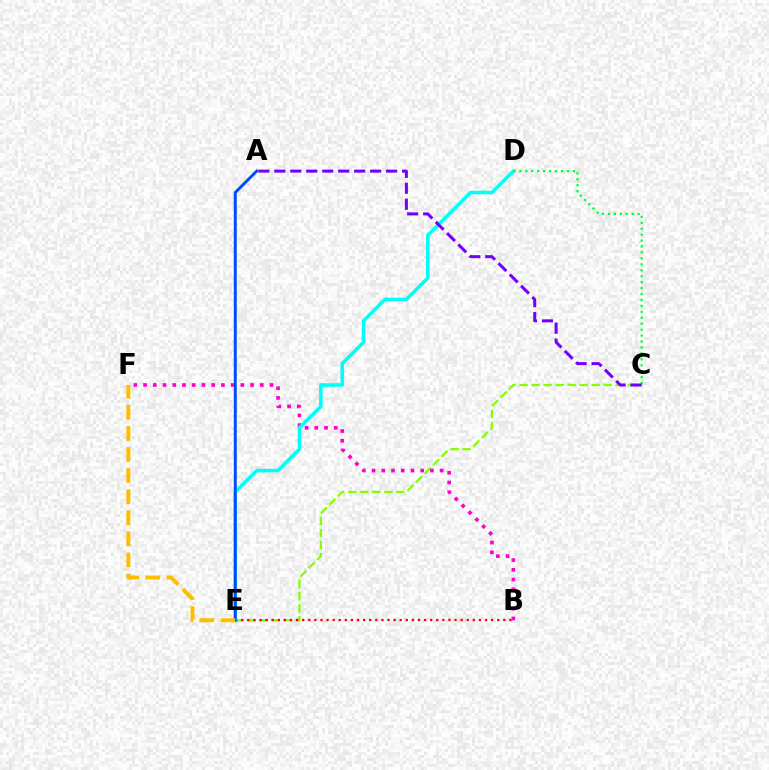{('C', 'E'): [{'color': '#84ff00', 'line_style': 'dashed', 'thickness': 1.63}], ('B', 'F'): [{'color': '#ff00cf', 'line_style': 'dotted', 'thickness': 2.64}], ('B', 'E'): [{'color': '#ff0000', 'line_style': 'dotted', 'thickness': 1.66}], ('D', 'E'): [{'color': '#00fff6', 'line_style': 'solid', 'thickness': 2.56}], ('C', 'D'): [{'color': '#00ff39', 'line_style': 'dotted', 'thickness': 1.61}], ('A', 'C'): [{'color': '#7200ff', 'line_style': 'dashed', 'thickness': 2.17}], ('A', 'E'): [{'color': '#004bff', 'line_style': 'solid', 'thickness': 2.12}], ('E', 'F'): [{'color': '#ffbd00', 'line_style': 'dashed', 'thickness': 2.86}]}